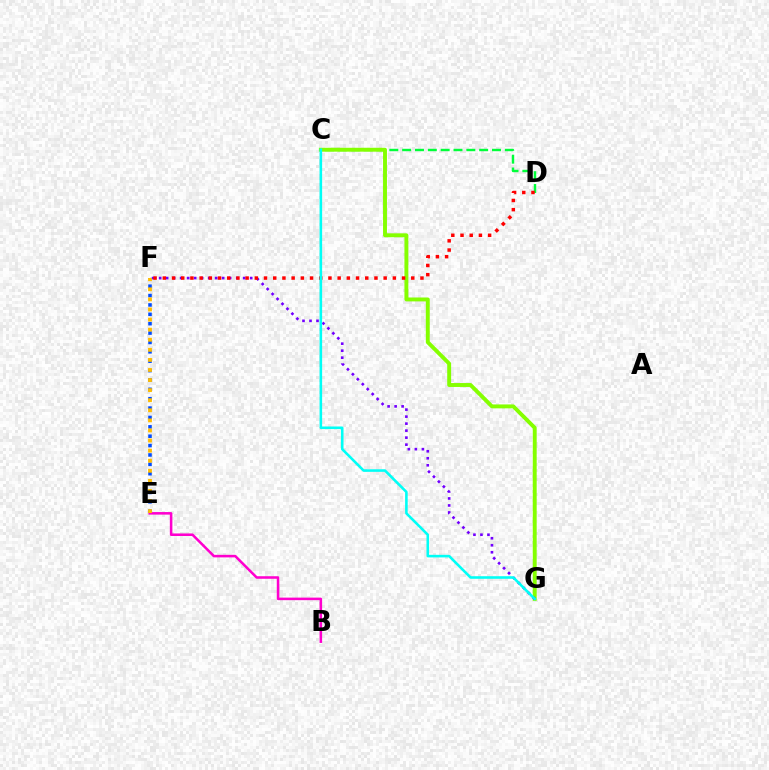{('C', 'D'): [{'color': '#00ff39', 'line_style': 'dashed', 'thickness': 1.74}], ('C', 'G'): [{'color': '#84ff00', 'line_style': 'solid', 'thickness': 2.82}, {'color': '#00fff6', 'line_style': 'solid', 'thickness': 1.86}], ('F', 'G'): [{'color': '#7200ff', 'line_style': 'dotted', 'thickness': 1.9}], ('E', 'F'): [{'color': '#004bff', 'line_style': 'dotted', 'thickness': 2.55}, {'color': '#ffbd00', 'line_style': 'dotted', 'thickness': 2.74}], ('D', 'F'): [{'color': '#ff0000', 'line_style': 'dotted', 'thickness': 2.5}], ('B', 'E'): [{'color': '#ff00cf', 'line_style': 'solid', 'thickness': 1.84}]}